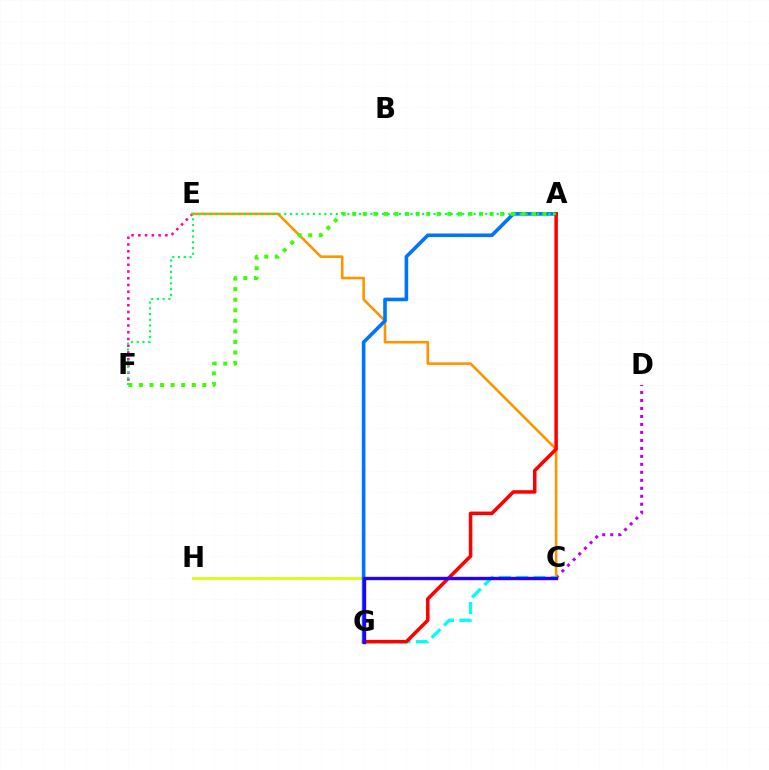{('C', 'D'): [{'color': '#b900ff', 'line_style': 'dotted', 'thickness': 2.17}], ('E', 'F'): [{'color': '#ff00ac', 'line_style': 'dotted', 'thickness': 1.83}], ('C', 'E'): [{'color': '#ff9400', 'line_style': 'solid', 'thickness': 1.88}], ('C', 'H'): [{'color': '#d1ff00', 'line_style': 'solid', 'thickness': 1.92}], ('A', 'G'): [{'color': '#0074ff', 'line_style': 'solid', 'thickness': 2.59}, {'color': '#ff0000', 'line_style': 'solid', 'thickness': 2.54}], ('A', 'F'): [{'color': '#3dff00', 'line_style': 'dotted', 'thickness': 2.87}, {'color': '#00ff5c', 'line_style': 'dotted', 'thickness': 1.56}], ('C', 'G'): [{'color': '#00fff6', 'line_style': 'dashed', 'thickness': 2.37}, {'color': '#2500ff', 'line_style': 'solid', 'thickness': 2.43}]}